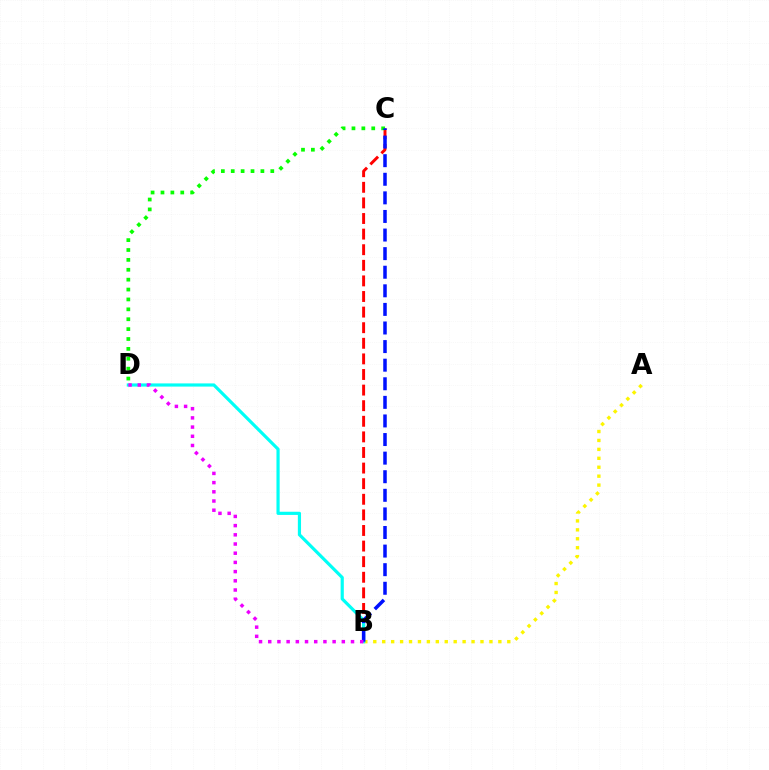{('B', 'C'): [{'color': '#ff0000', 'line_style': 'dashed', 'thickness': 2.12}, {'color': '#0010ff', 'line_style': 'dashed', 'thickness': 2.53}], ('A', 'B'): [{'color': '#fcf500', 'line_style': 'dotted', 'thickness': 2.43}], ('C', 'D'): [{'color': '#08ff00', 'line_style': 'dotted', 'thickness': 2.69}], ('B', 'D'): [{'color': '#00fff6', 'line_style': 'solid', 'thickness': 2.29}, {'color': '#ee00ff', 'line_style': 'dotted', 'thickness': 2.5}]}